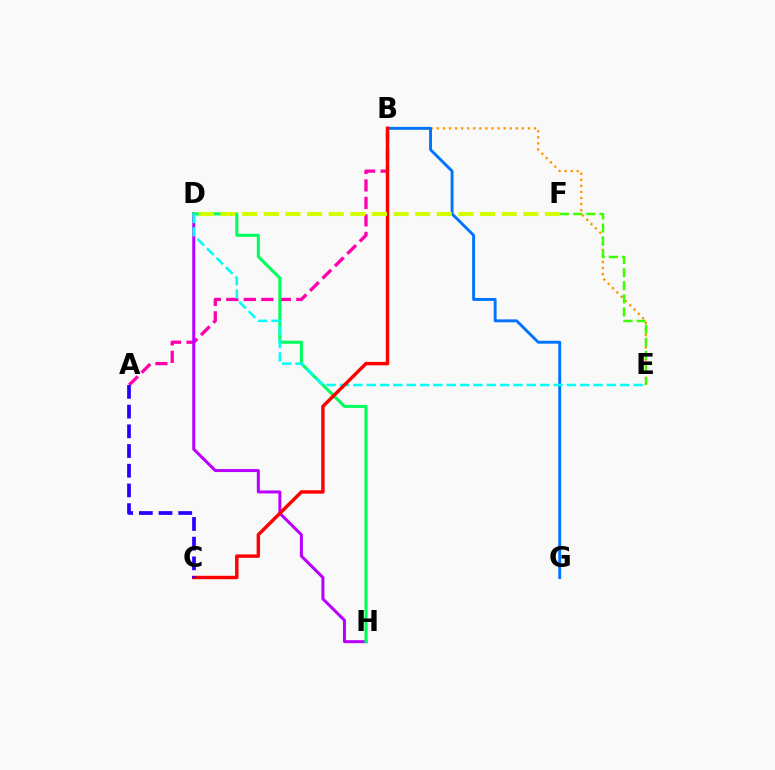{('B', 'E'): [{'color': '#ff9400', 'line_style': 'dotted', 'thickness': 1.65}], ('A', 'B'): [{'color': '#ff00ac', 'line_style': 'dashed', 'thickness': 2.38}], ('D', 'H'): [{'color': '#b900ff', 'line_style': 'solid', 'thickness': 2.17}, {'color': '#00ff5c', 'line_style': 'solid', 'thickness': 2.19}], ('B', 'G'): [{'color': '#0074ff', 'line_style': 'solid', 'thickness': 2.1}], ('D', 'E'): [{'color': '#00fff6', 'line_style': 'dashed', 'thickness': 1.81}], ('E', 'F'): [{'color': '#3dff00', 'line_style': 'dashed', 'thickness': 1.78}], ('B', 'C'): [{'color': '#ff0000', 'line_style': 'solid', 'thickness': 2.47}], ('A', 'C'): [{'color': '#2500ff', 'line_style': 'dashed', 'thickness': 2.68}], ('D', 'F'): [{'color': '#d1ff00', 'line_style': 'dashed', 'thickness': 2.94}]}